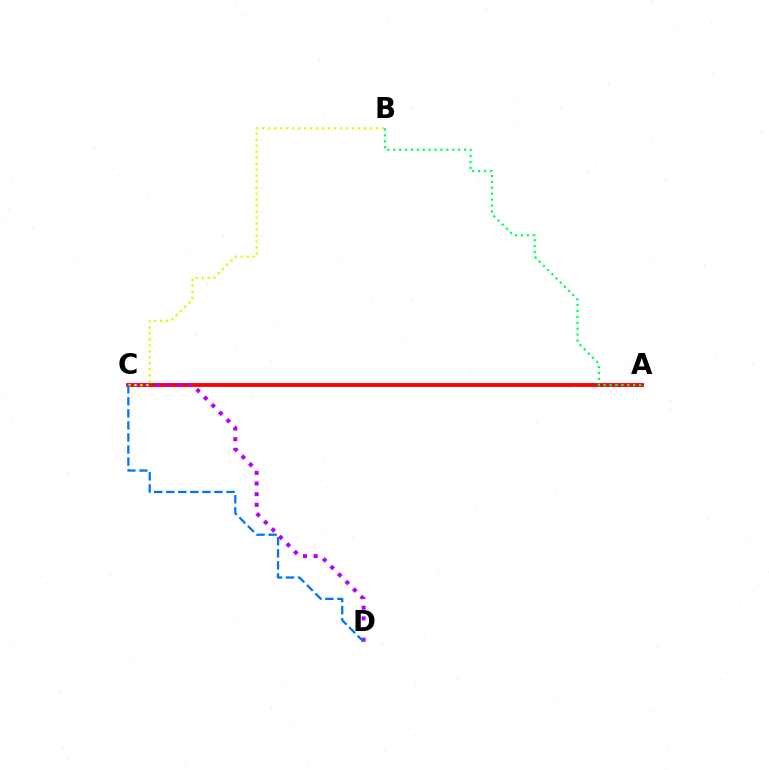{('A', 'C'): [{'color': '#ff0000', 'line_style': 'solid', 'thickness': 2.76}], ('C', 'D'): [{'color': '#b900ff', 'line_style': 'dotted', 'thickness': 2.89}, {'color': '#0074ff', 'line_style': 'dashed', 'thickness': 1.64}], ('B', 'C'): [{'color': '#d1ff00', 'line_style': 'dotted', 'thickness': 1.63}], ('A', 'B'): [{'color': '#00ff5c', 'line_style': 'dotted', 'thickness': 1.6}]}